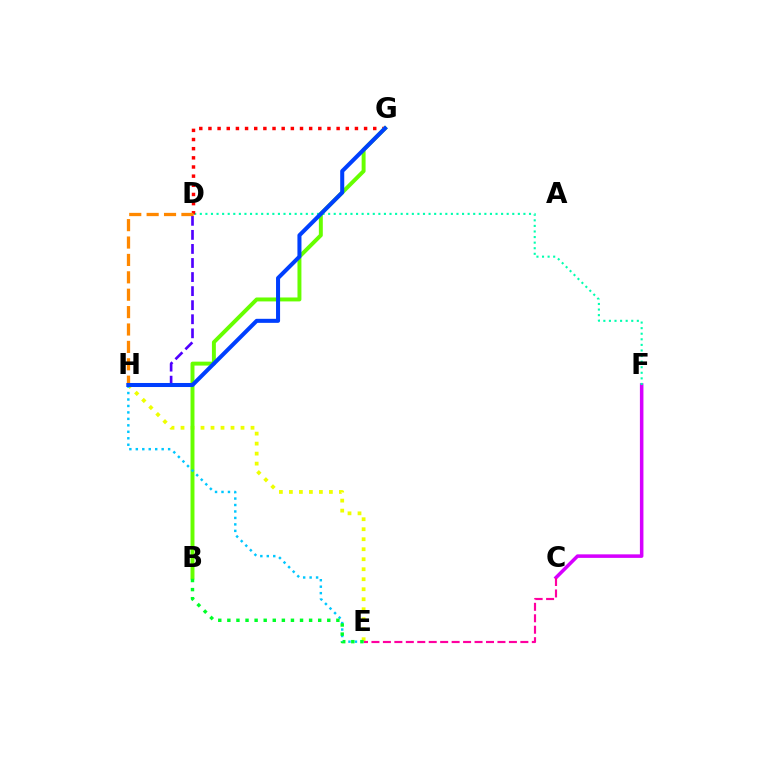{('C', 'F'): [{'color': '#d600ff', 'line_style': 'solid', 'thickness': 2.54}], ('D', 'F'): [{'color': '#00ffaf', 'line_style': 'dotted', 'thickness': 1.52}], ('E', 'H'): [{'color': '#eeff00', 'line_style': 'dotted', 'thickness': 2.72}, {'color': '#00c7ff', 'line_style': 'dotted', 'thickness': 1.76}], ('D', 'G'): [{'color': '#ff0000', 'line_style': 'dotted', 'thickness': 2.49}], ('D', 'H'): [{'color': '#4f00ff', 'line_style': 'dashed', 'thickness': 1.91}, {'color': '#ff8800', 'line_style': 'dashed', 'thickness': 2.36}], ('B', 'G'): [{'color': '#66ff00', 'line_style': 'solid', 'thickness': 2.83}], ('C', 'E'): [{'color': '#ff00a0', 'line_style': 'dashed', 'thickness': 1.56}], ('B', 'E'): [{'color': '#00ff27', 'line_style': 'dotted', 'thickness': 2.47}], ('G', 'H'): [{'color': '#003fff', 'line_style': 'solid', 'thickness': 2.91}]}